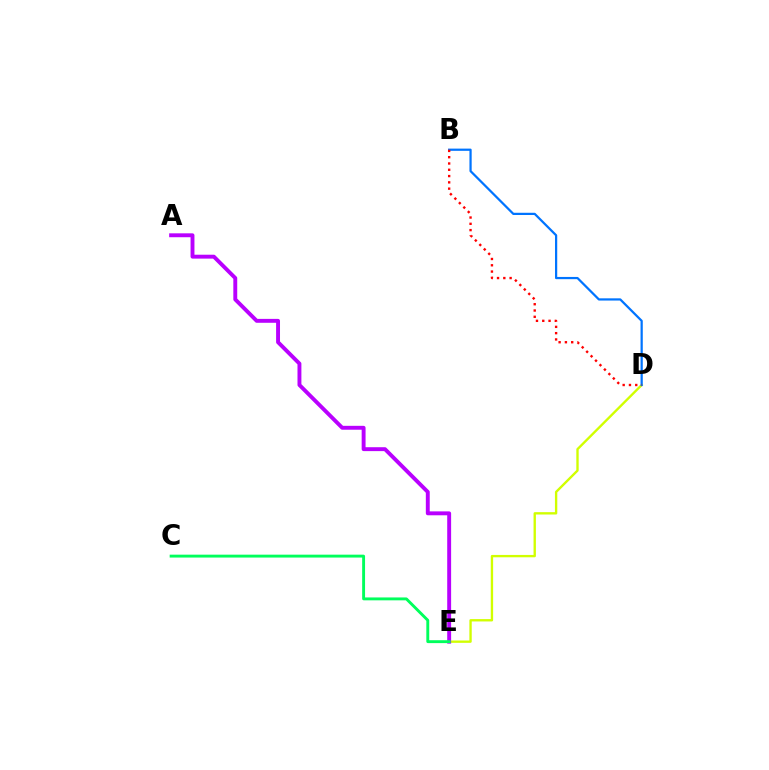{('D', 'E'): [{'color': '#d1ff00', 'line_style': 'solid', 'thickness': 1.7}], ('B', 'D'): [{'color': '#0074ff', 'line_style': 'solid', 'thickness': 1.61}, {'color': '#ff0000', 'line_style': 'dotted', 'thickness': 1.71}], ('A', 'E'): [{'color': '#b900ff', 'line_style': 'solid', 'thickness': 2.81}], ('C', 'E'): [{'color': '#00ff5c', 'line_style': 'solid', 'thickness': 2.08}]}